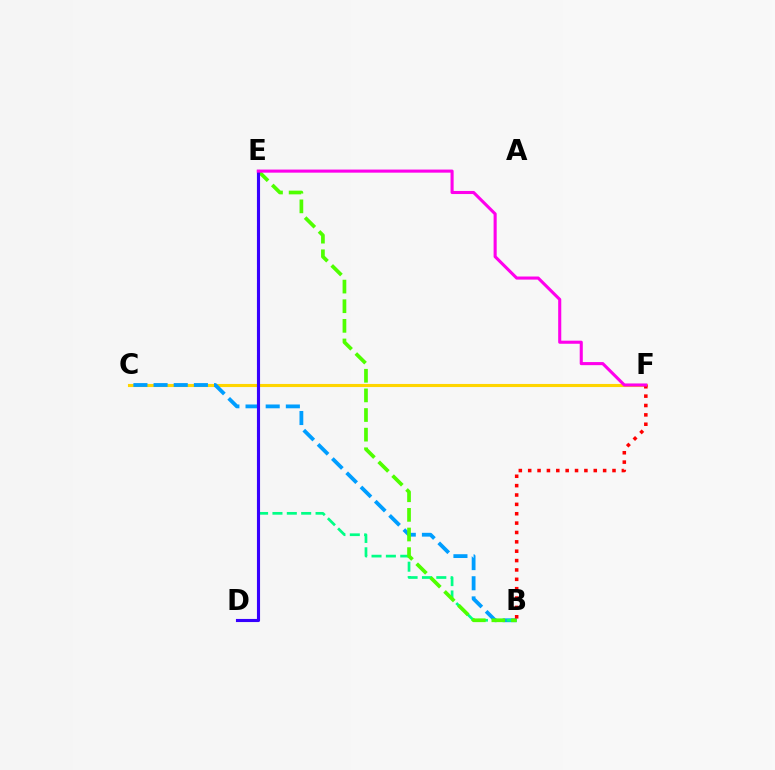{('C', 'F'): [{'color': '#ffd500', 'line_style': 'solid', 'thickness': 2.22}], ('B', 'C'): [{'color': '#009eff', 'line_style': 'dashed', 'thickness': 2.74}], ('B', 'E'): [{'color': '#00ff86', 'line_style': 'dashed', 'thickness': 1.95}, {'color': '#4fff00', 'line_style': 'dashed', 'thickness': 2.67}], ('D', 'E'): [{'color': '#3700ff', 'line_style': 'solid', 'thickness': 2.24}], ('B', 'F'): [{'color': '#ff0000', 'line_style': 'dotted', 'thickness': 2.55}], ('E', 'F'): [{'color': '#ff00ed', 'line_style': 'solid', 'thickness': 2.22}]}